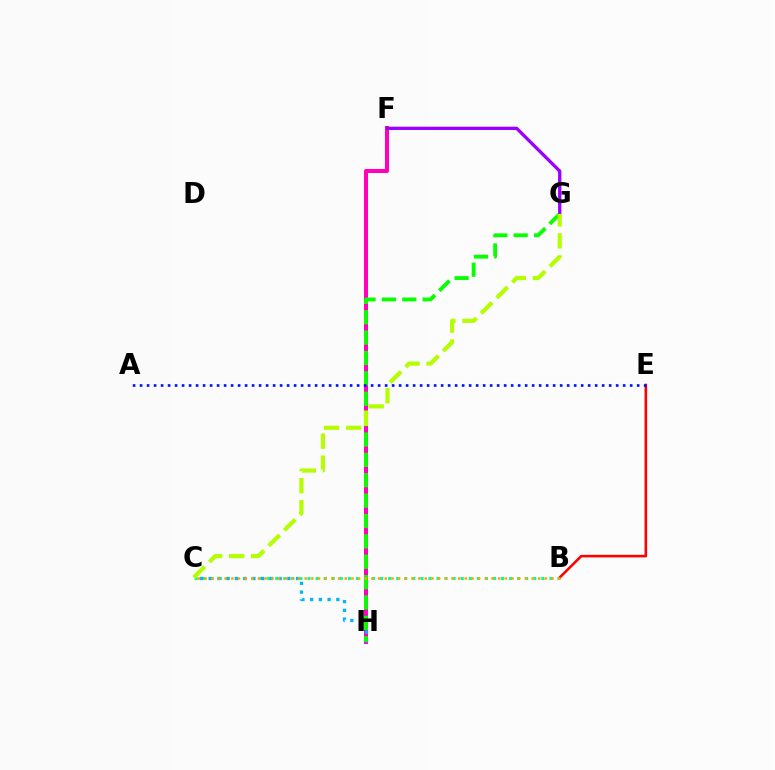{('F', 'H'): [{'color': '#ff00bd', 'line_style': 'solid', 'thickness': 2.91}], ('B', 'C'): [{'color': '#00ff9d', 'line_style': 'dotted', 'thickness': 2.19}, {'color': '#ffa500', 'line_style': 'dotted', 'thickness': 1.81}], ('B', 'E'): [{'color': '#ff0000', 'line_style': 'solid', 'thickness': 1.86}], ('C', 'H'): [{'color': '#00b5ff', 'line_style': 'dotted', 'thickness': 2.38}], ('G', 'H'): [{'color': '#08ff00', 'line_style': 'dashed', 'thickness': 2.77}], ('A', 'E'): [{'color': '#0010ff', 'line_style': 'dotted', 'thickness': 1.9}], ('F', 'G'): [{'color': '#9b00ff', 'line_style': 'solid', 'thickness': 2.36}], ('C', 'G'): [{'color': '#b3ff00', 'line_style': 'dashed', 'thickness': 2.99}]}